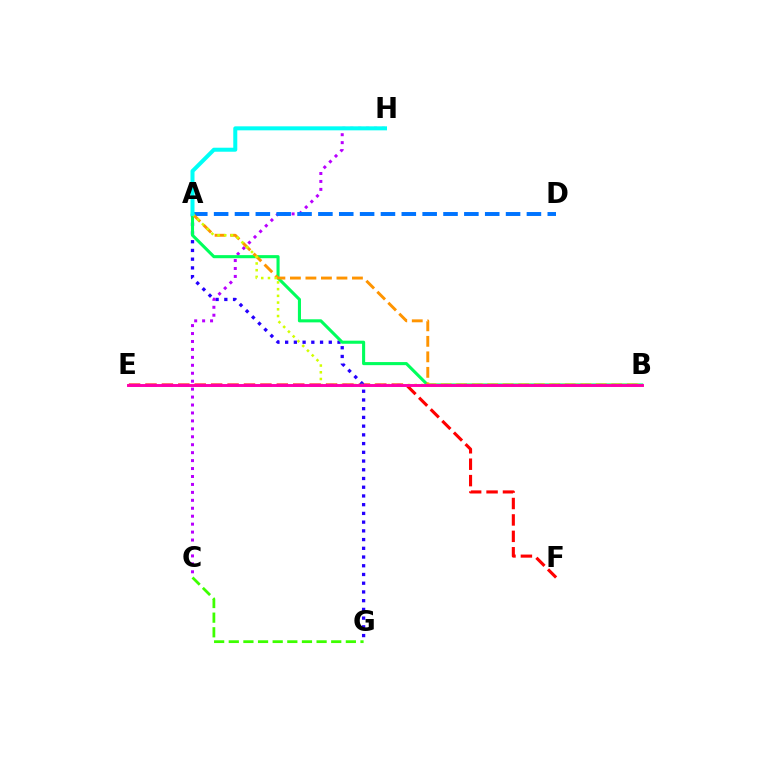{('C', 'G'): [{'color': '#3dff00', 'line_style': 'dashed', 'thickness': 1.99}], ('E', 'F'): [{'color': '#ff0000', 'line_style': 'dashed', 'thickness': 2.23}], ('A', 'G'): [{'color': '#2500ff', 'line_style': 'dotted', 'thickness': 2.37}], ('C', 'H'): [{'color': '#b900ff', 'line_style': 'dotted', 'thickness': 2.16}], ('A', 'D'): [{'color': '#0074ff', 'line_style': 'dashed', 'thickness': 2.83}], ('A', 'B'): [{'color': '#00ff5c', 'line_style': 'solid', 'thickness': 2.22}, {'color': '#ff9400', 'line_style': 'dashed', 'thickness': 2.11}, {'color': '#d1ff00', 'line_style': 'dotted', 'thickness': 1.83}], ('B', 'E'): [{'color': '#ff00ac', 'line_style': 'solid', 'thickness': 2.11}], ('A', 'H'): [{'color': '#00fff6', 'line_style': 'solid', 'thickness': 2.88}]}